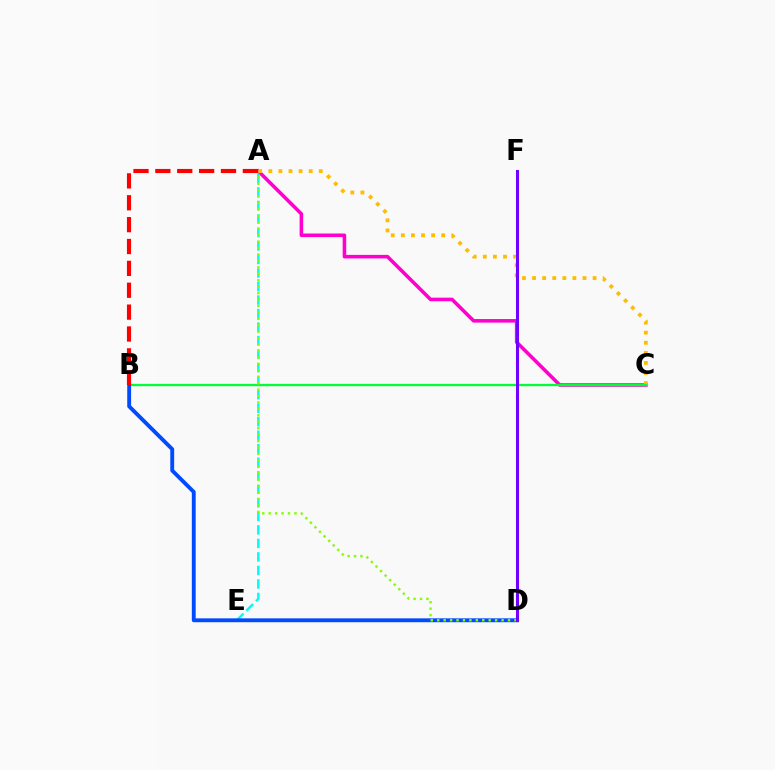{('A', 'C'): [{'color': '#ff00cf', 'line_style': 'solid', 'thickness': 2.57}, {'color': '#ffbd00', 'line_style': 'dotted', 'thickness': 2.74}], ('A', 'E'): [{'color': '#00fff6', 'line_style': 'dashed', 'thickness': 1.84}], ('B', 'C'): [{'color': '#00ff39', 'line_style': 'solid', 'thickness': 1.67}], ('B', 'D'): [{'color': '#004bff', 'line_style': 'solid', 'thickness': 2.79}], ('A', 'D'): [{'color': '#84ff00', 'line_style': 'dotted', 'thickness': 1.75}], ('D', 'F'): [{'color': '#7200ff', 'line_style': 'solid', 'thickness': 2.21}], ('A', 'B'): [{'color': '#ff0000', 'line_style': 'dashed', 'thickness': 2.97}]}